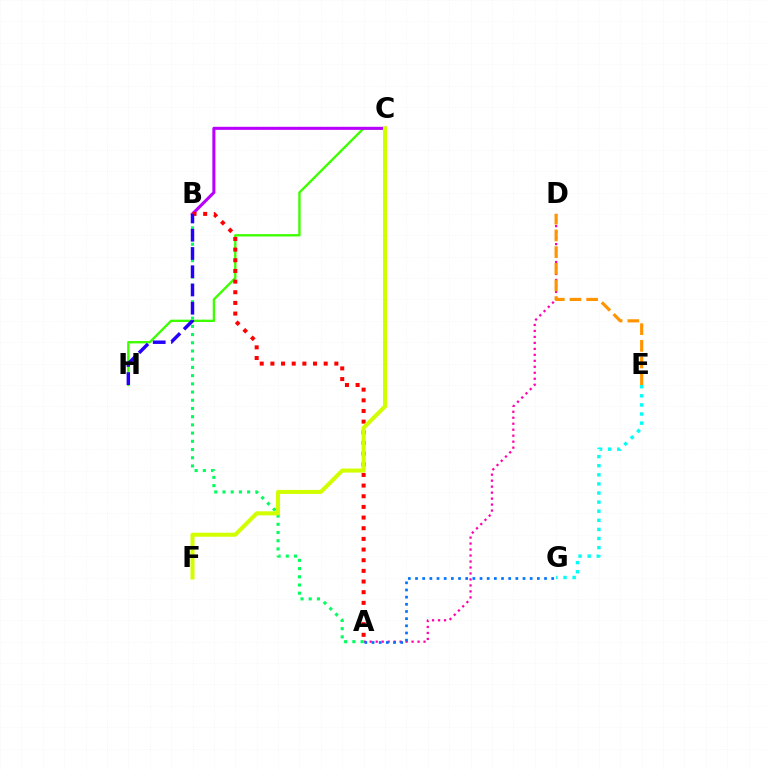{('C', 'H'): [{'color': '#3dff00', 'line_style': 'solid', 'thickness': 1.7}], ('A', 'D'): [{'color': '#ff00ac', 'line_style': 'dotted', 'thickness': 1.62}], ('E', 'G'): [{'color': '#00fff6', 'line_style': 'dotted', 'thickness': 2.47}], ('A', 'G'): [{'color': '#0074ff', 'line_style': 'dotted', 'thickness': 1.95}], ('A', 'B'): [{'color': '#00ff5c', 'line_style': 'dotted', 'thickness': 2.23}, {'color': '#ff0000', 'line_style': 'dotted', 'thickness': 2.9}], ('B', 'C'): [{'color': '#b900ff', 'line_style': 'solid', 'thickness': 2.21}], ('B', 'H'): [{'color': '#2500ff', 'line_style': 'dashed', 'thickness': 2.48}], ('D', 'E'): [{'color': '#ff9400', 'line_style': 'dashed', 'thickness': 2.27}], ('C', 'F'): [{'color': '#d1ff00', 'line_style': 'solid', 'thickness': 2.91}]}